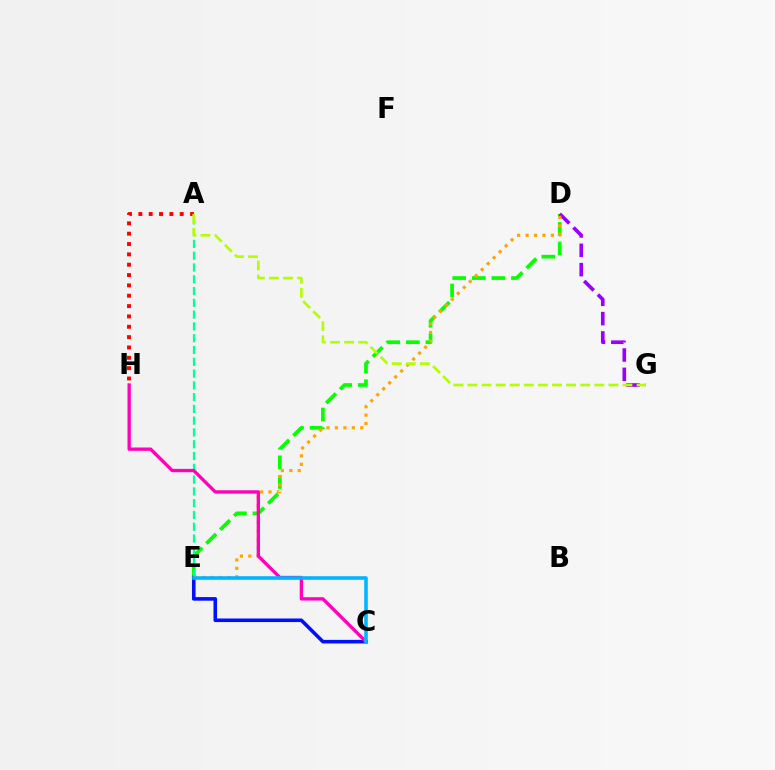{('D', 'E'): [{'color': '#08ff00', 'line_style': 'dashed', 'thickness': 2.66}, {'color': '#ffa500', 'line_style': 'dotted', 'thickness': 2.29}], ('C', 'E'): [{'color': '#0010ff', 'line_style': 'solid', 'thickness': 2.58}, {'color': '#00b5ff', 'line_style': 'solid', 'thickness': 2.57}], ('D', 'G'): [{'color': '#9b00ff', 'line_style': 'dashed', 'thickness': 2.62}], ('A', 'E'): [{'color': '#00ff9d', 'line_style': 'dashed', 'thickness': 1.6}], ('A', 'H'): [{'color': '#ff0000', 'line_style': 'dotted', 'thickness': 2.81}], ('C', 'H'): [{'color': '#ff00bd', 'line_style': 'solid', 'thickness': 2.41}], ('A', 'G'): [{'color': '#b3ff00', 'line_style': 'dashed', 'thickness': 1.91}]}